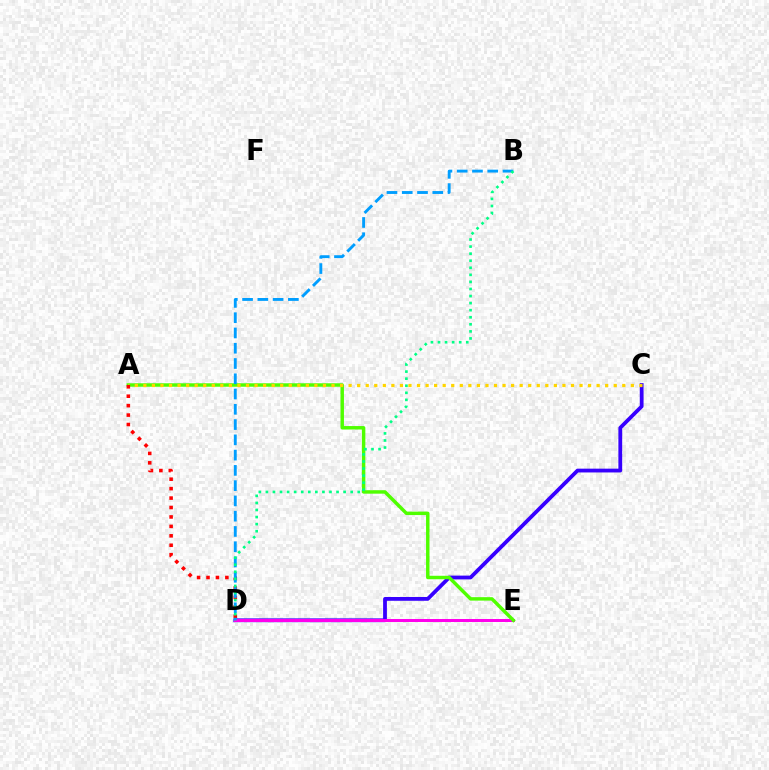{('C', 'D'): [{'color': '#3700ff', 'line_style': 'solid', 'thickness': 2.73}], ('D', 'E'): [{'color': '#ff00ed', 'line_style': 'solid', 'thickness': 2.16}], ('A', 'E'): [{'color': '#4fff00', 'line_style': 'solid', 'thickness': 2.49}], ('A', 'C'): [{'color': '#ffd500', 'line_style': 'dotted', 'thickness': 2.32}], ('A', 'D'): [{'color': '#ff0000', 'line_style': 'dotted', 'thickness': 2.56}], ('B', 'D'): [{'color': '#009eff', 'line_style': 'dashed', 'thickness': 2.07}, {'color': '#00ff86', 'line_style': 'dotted', 'thickness': 1.92}]}